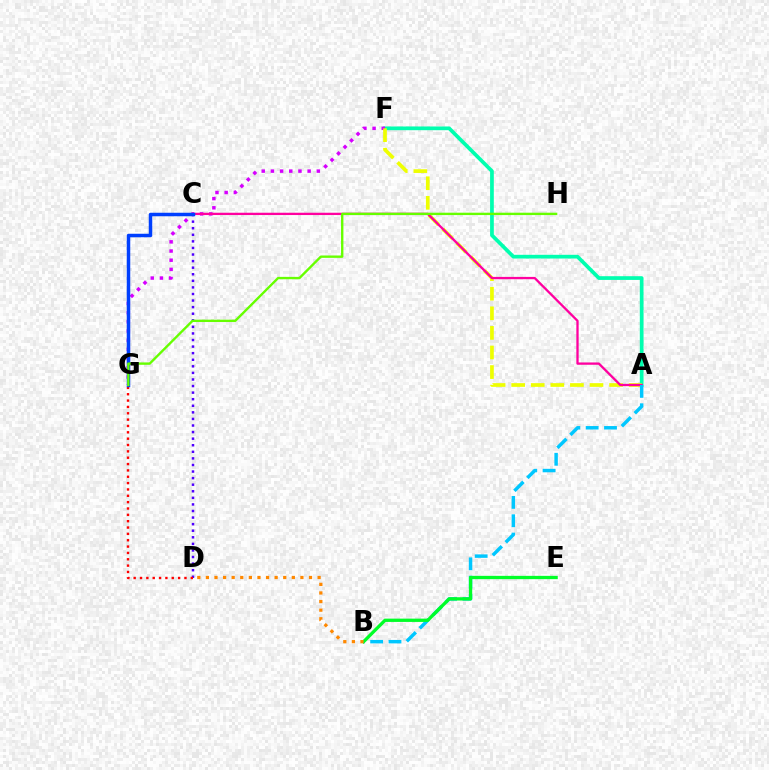{('A', 'F'): [{'color': '#00ffaf', 'line_style': 'solid', 'thickness': 2.68}, {'color': '#eeff00', 'line_style': 'dashed', 'thickness': 2.66}], ('C', 'D'): [{'color': '#4f00ff', 'line_style': 'dotted', 'thickness': 1.79}], ('F', 'G'): [{'color': '#d600ff', 'line_style': 'dotted', 'thickness': 2.5}], ('A', 'C'): [{'color': '#ff00a0', 'line_style': 'solid', 'thickness': 1.66}], ('A', 'B'): [{'color': '#00c7ff', 'line_style': 'dashed', 'thickness': 2.49}], ('D', 'G'): [{'color': '#ff0000', 'line_style': 'dotted', 'thickness': 1.72}], ('C', 'G'): [{'color': '#003fff', 'line_style': 'solid', 'thickness': 2.51}], ('G', 'H'): [{'color': '#66ff00', 'line_style': 'solid', 'thickness': 1.71}], ('B', 'E'): [{'color': '#00ff27', 'line_style': 'solid', 'thickness': 2.38}], ('B', 'D'): [{'color': '#ff8800', 'line_style': 'dotted', 'thickness': 2.33}]}